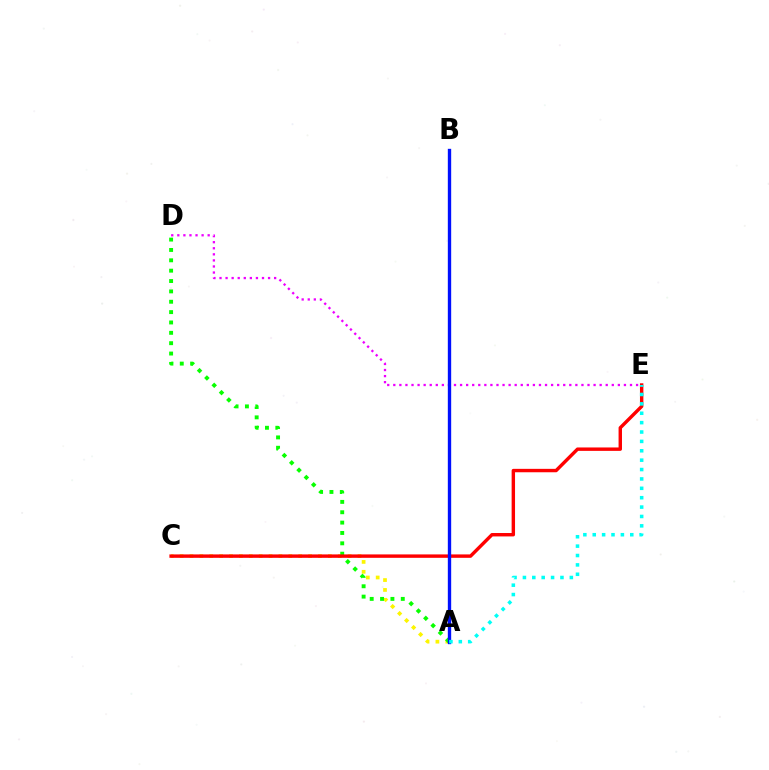{('A', 'C'): [{'color': '#fcf500', 'line_style': 'dotted', 'thickness': 2.69}], ('A', 'D'): [{'color': '#08ff00', 'line_style': 'dotted', 'thickness': 2.81}], ('D', 'E'): [{'color': '#ee00ff', 'line_style': 'dotted', 'thickness': 1.65}], ('C', 'E'): [{'color': '#ff0000', 'line_style': 'solid', 'thickness': 2.46}], ('A', 'B'): [{'color': '#0010ff', 'line_style': 'solid', 'thickness': 2.41}], ('A', 'E'): [{'color': '#00fff6', 'line_style': 'dotted', 'thickness': 2.55}]}